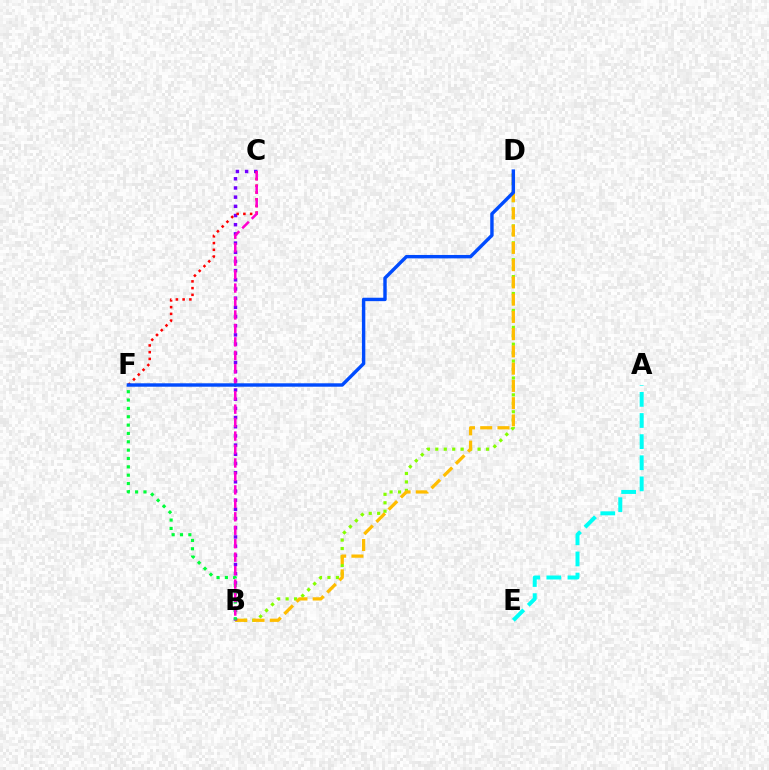{('B', 'D'): [{'color': '#84ff00', 'line_style': 'dotted', 'thickness': 2.29}, {'color': '#ffbd00', 'line_style': 'dashed', 'thickness': 2.34}], ('A', 'E'): [{'color': '#00fff6', 'line_style': 'dashed', 'thickness': 2.87}], ('B', 'C'): [{'color': '#7200ff', 'line_style': 'dotted', 'thickness': 2.5}, {'color': '#ff00cf', 'line_style': 'dashed', 'thickness': 1.83}], ('C', 'F'): [{'color': '#ff0000', 'line_style': 'dotted', 'thickness': 1.83}], ('B', 'F'): [{'color': '#00ff39', 'line_style': 'dotted', 'thickness': 2.27}], ('D', 'F'): [{'color': '#004bff', 'line_style': 'solid', 'thickness': 2.46}]}